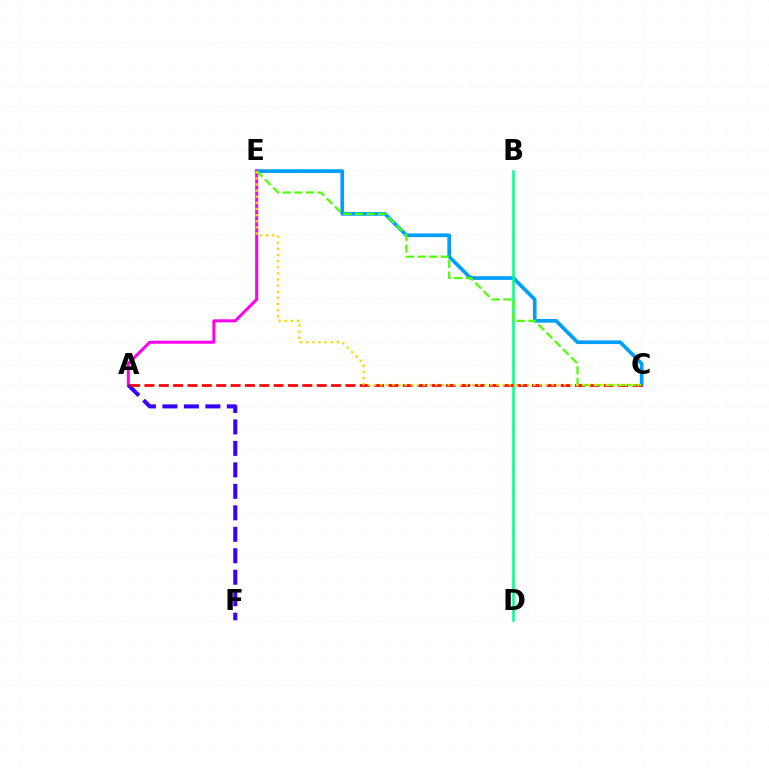{('C', 'E'): [{'color': '#009eff', 'line_style': 'solid', 'thickness': 2.65}, {'color': '#4fff00', 'line_style': 'dashed', 'thickness': 1.58}, {'color': '#ffd500', 'line_style': 'dotted', 'thickness': 1.66}], ('B', 'D'): [{'color': '#00ff86', 'line_style': 'solid', 'thickness': 1.8}], ('A', 'E'): [{'color': '#ff00ed', 'line_style': 'solid', 'thickness': 2.17}], ('A', 'F'): [{'color': '#3700ff', 'line_style': 'dashed', 'thickness': 2.92}], ('A', 'C'): [{'color': '#ff0000', 'line_style': 'dashed', 'thickness': 1.95}]}